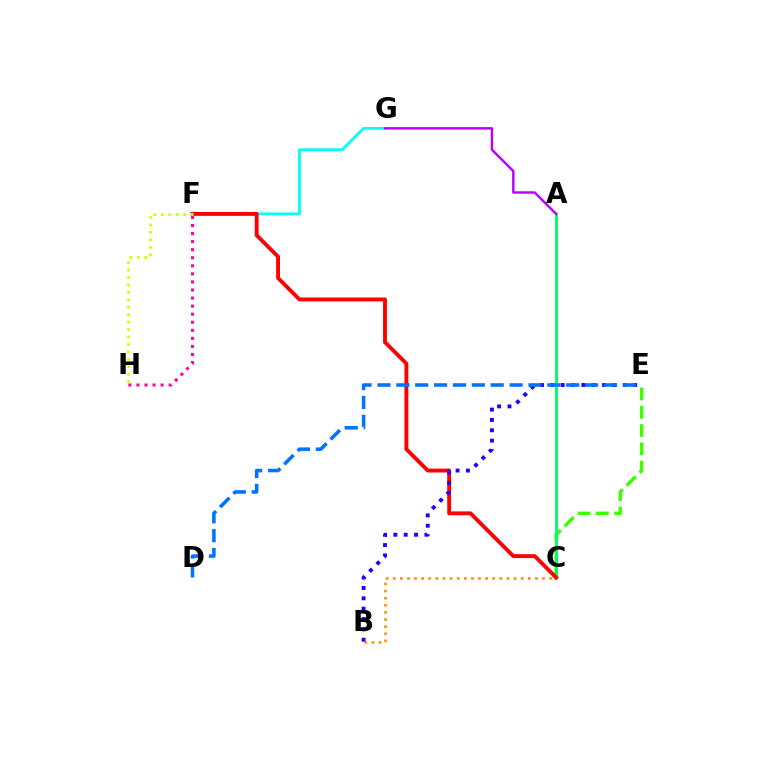{('C', 'E'): [{'color': '#3dff00', 'line_style': 'dashed', 'thickness': 2.48}], ('A', 'C'): [{'color': '#00ff5c', 'line_style': 'solid', 'thickness': 2.07}], ('F', 'G'): [{'color': '#00fff6', 'line_style': 'solid', 'thickness': 2.01}], ('C', 'F'): [{'color': '#ff0000', 'line_style': 'solid', 'thickness': 2.79}], ('F', 'H'): [{'color': '#ff00ac', 'line_style': 'dotted', 'thickness': 2.19}, {'color': '#d1ff00', 'line_style': 'dotted', 'thickness': 2.02}], ('B', 'C'): [{'color': '#ff9400', 'line_style': 'dotted', 'thickness': 1.93}], ('B', 'E'): [{'color': '#2500ff', 'line_style': 'dotted', 'thickness': 2.81}], ('A', 'G'): [{'color': '#b900ff', 'line_style': 'solid', 'thickness': 1.74}], ('D', 'E'): [{'color': '#0074ff', 'line_style': 'dashed', 'thickness': 2.56}]}